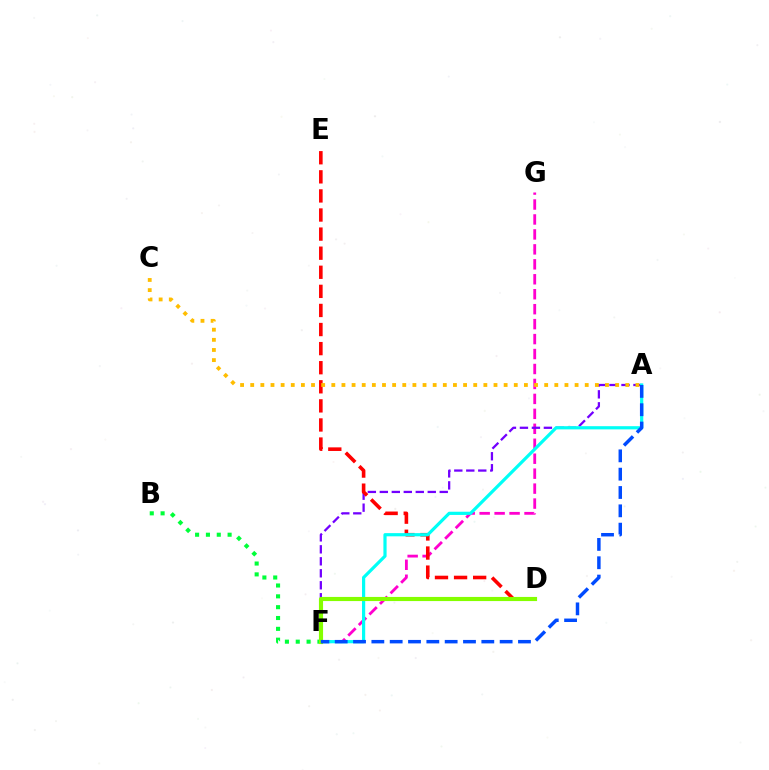{('F', 'G'): [{'color': '#ff00cf', 'line_style': 'dashed', 'thickness': 2.03}], ('A', 'F'): [{'color': '#7200ff', 'line_style': 'dashed', 'thickness': 1.63}, {'color': '#00fff6', 'line_style': 'solid', 'thickness': 2.3}, {'color': '#004bff', 'line_style': 'dashed', 'thickness': 2.49}], ('D', 'E'): [{'color': '#ff0000', 'line_style': 'dashed', 'thickness': 2.59}], ('B', 'F'): [{'color': '#00ff39', 'line_style': 'dotted', 'thickness': 2.94}], ('D', 'F'): [{'color': '#84ff00', 'line_style': 'solid', 'thickness': 2.98}], ('A', 'C'): [{'color': '#ffbd00', 'line_style': 'dotted', 'thickness': 2.75}]}